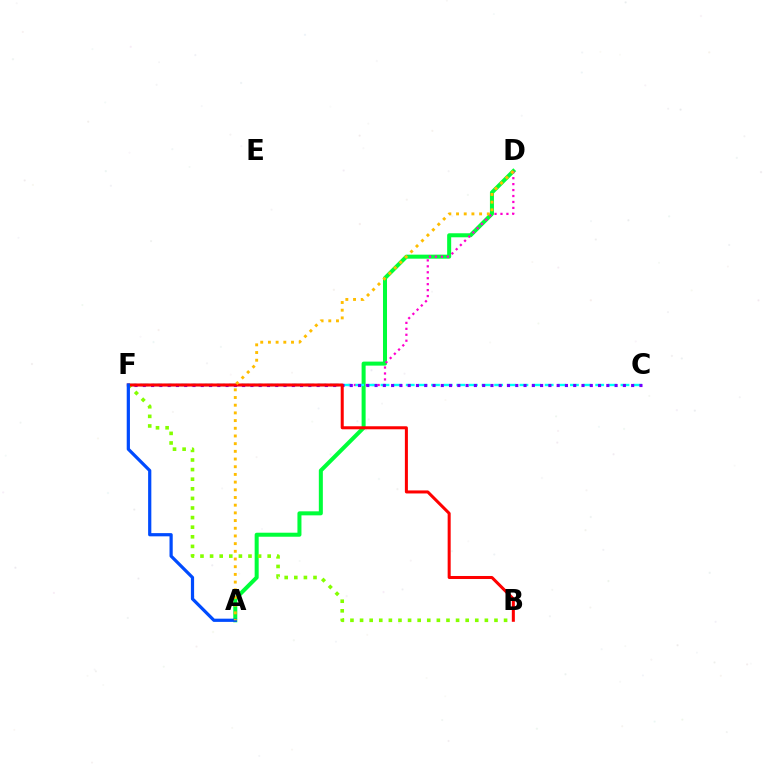{('A', 'D'): [{'color': '#00ff39', 'line_style': 'solid', 'thickness': 2.89}, {'color': '#ffbd00', 'line_style': 'dotted', 'thickness': 2.09}], ('D', 'F'): [{'color': '#ff00cf', 'line_style': 'dotted', 'thickness': 1.62}], ('C', 'F'): [{'color': '#00fff6', 'line_style': 'dashed', 'thickness': 1.72}, {'color': '#7200ff', 'line_style': 'dotted', 'thickness': 2.25}], ('B', 'F'): [{'color': '#84ff00', 'line_style': 'dotted', 'thickness': 2.61}, {'color': '#ff0000', 'line_style': 'solid', 'thickness': 2.18}], ('A', 'F'): [{'color': '#004bff', 'line_style': 'solid', 'thickness': 2.31}]}